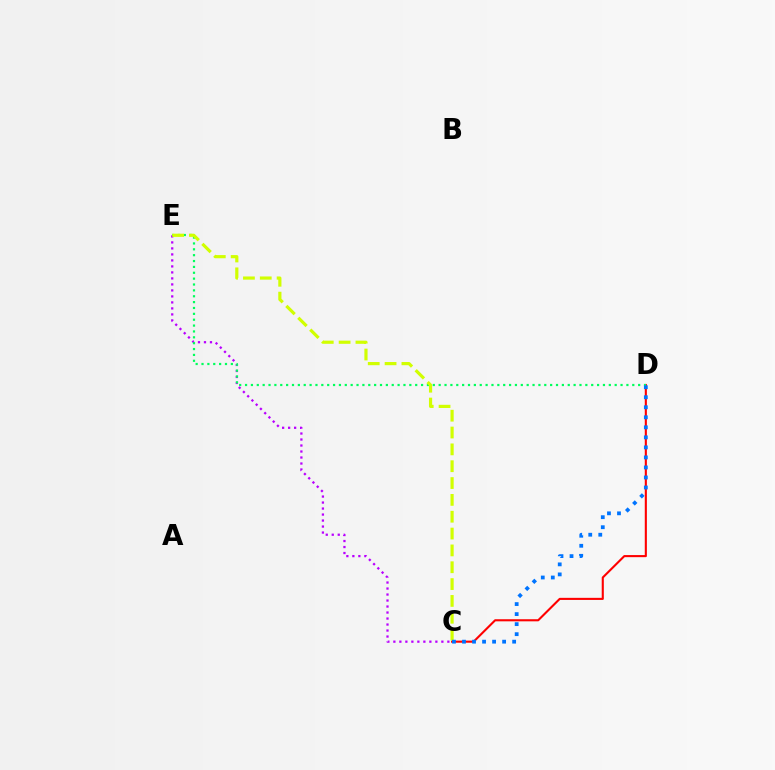{('C', 'E'): [{'color': '#b900ff', 'line_style': 'dotted', 'thickness': 1.63}, {'color': '#d1ff00', 'line_style': 'dashed', 'thickness': 2.29}], ('C', 'D'): [{'color': '#ff0000', 'line_style': 'solid', 'thickness': 1.51}, {'color': '#0074ff', 'line_style': 'dotted', 'thickness': 2.72}], ('D', 'E'): [{'color': '#00ff5c', 'line_style': 'dotted', 'thickness': 1.59}]}